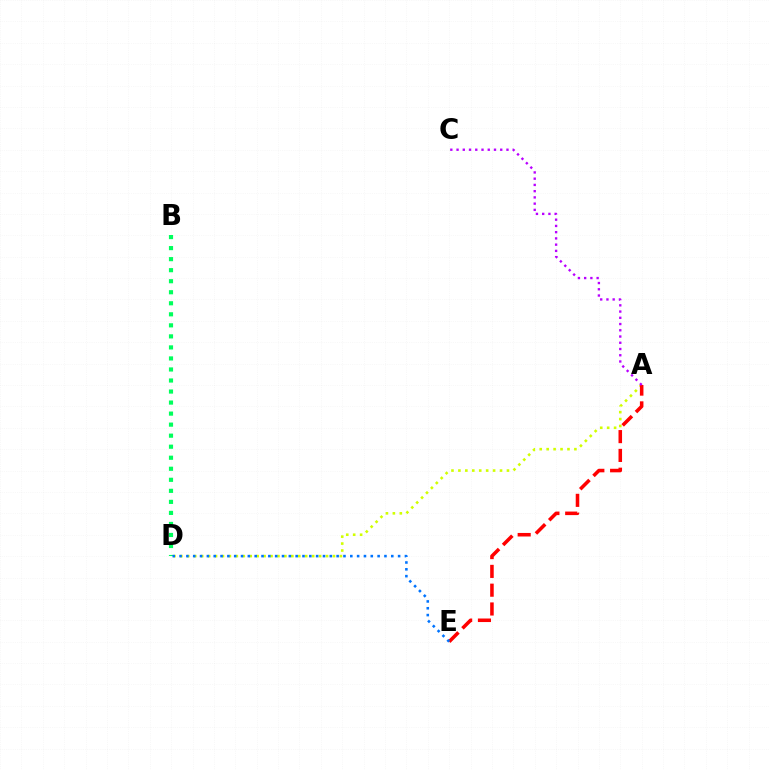{('A', 'D'): [{'color': '#d1ff00', 'line_style': 'dotted', 'thickness': 1.88}], ('A', 'E'): [{'color': '#ff0000', 'line_style': 'dashed', 'thickness': 2.55}], ('B', 'D'): [{'color': '#00ff5c', 'line_style': 'dotted', 'thickness': 3.0}], ('D', 'E'): [{'color': '#0074ff', 'line_style': 'dotted', 'thickness': 1.86}], ('A', 'C'): [{'color': '#b900ff', 'line_style': 'dotted', 'thickness': 1.7}]}